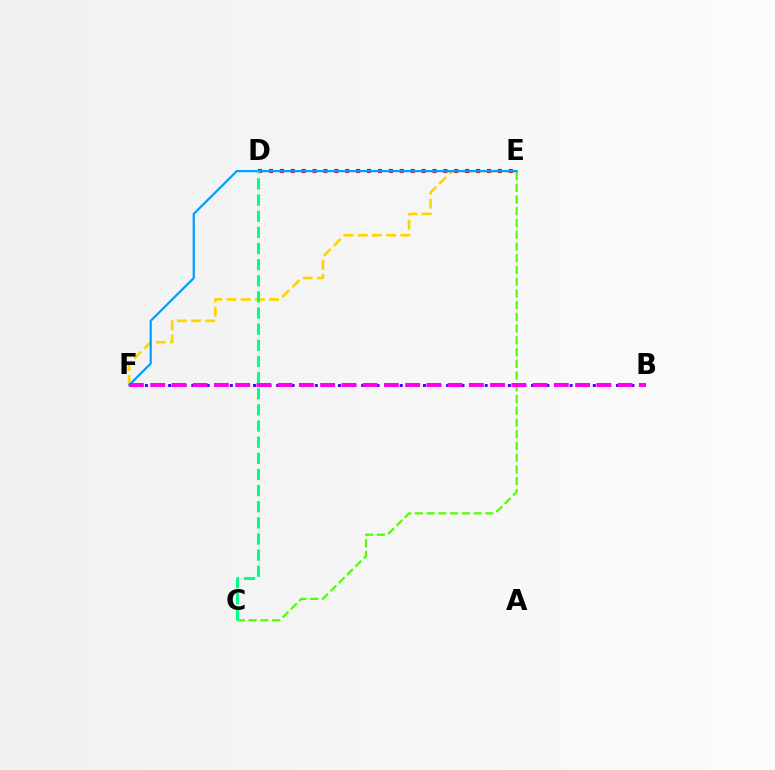{('C', 'E'): [{'color': '#4fff00', 'line_style': 'dashed', 'thickness': 1.59}], ('E', 'F'): [{'color': '#ffd500', 'line_style': 'dashed', 'thickness': 1.93}, {'color': '#009eff', 'line_style': 'solid', 'thickness': 1.6}], ('D', 'E'): [{'color': '#ff0000', 'line_style': 'dotted', 'thickness': 2.96}], ('B', 'F'): [{'color': '#3700ff', 'line_style': 'dotted', 'thickness': 2.1}, {'color': '#ff00ed', 'line_style': 'dashed', 'thickness': 2.89}], ('C', 'D'): [{'color': '#00ff86', 'line_style': 'dashed', 'thickness': 2.19}]}